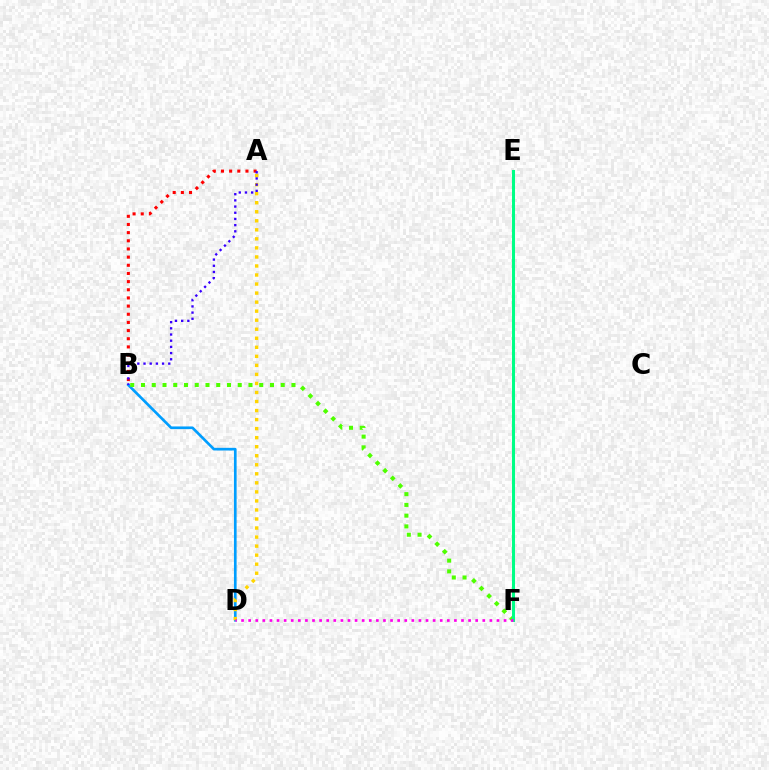{('B', 'D'): [{'color': '#009eff', 'line_style': 'solid', 'thickness': 1.92}], ('A', 'B'): [{'color': '#ff0000', 'line_style': 'dotted', 'thickness': 2.22}, {'color': '#3700ff', 'line_style': 'dotted', 'thickness': 1.68}], ('A', 'D'): [{'color': '#ffd500', 'line_style': 'dotted', 'thickness': 2.46}], ('B', 'F'): [{'color': '#4fff00', 'line_style': 'dotted', 'thickness': 2.92}], ('E', 'F'): [{'color': '#00ff86', 'line_style': 'solid', 'thickness': 2.19}], ('D', 'F'): [{'color': '#ff00ed', 'line_style': 'dotted', 'thickness': 1.93}]}